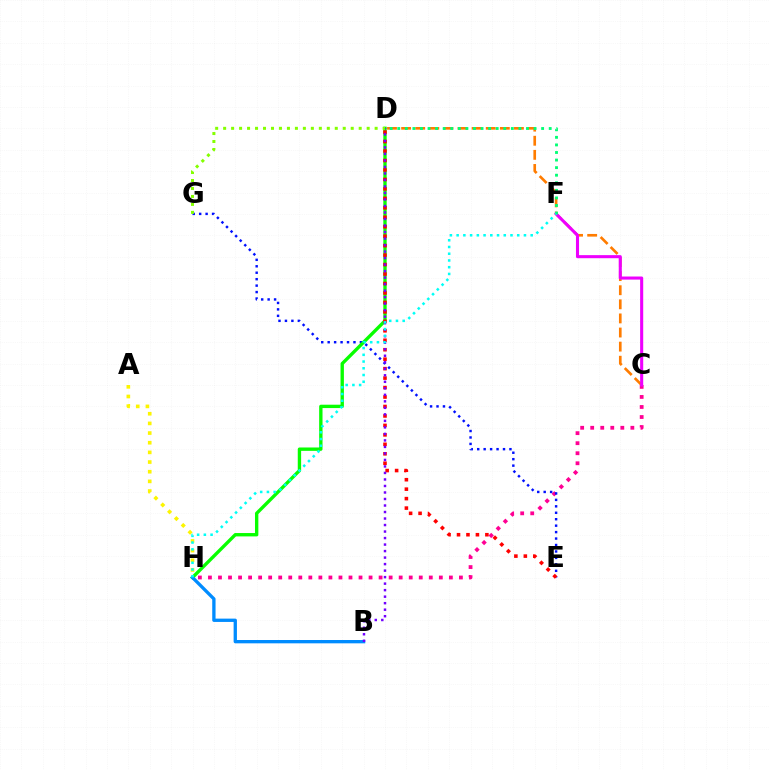{('C', 'H'): [{'color': '#ff0094', 'line_style': 'dotted', 'thickness': 2.73}], ('A', 'H'): [{'color': '#fcf500', 'line_style': 'dotted', 'thickness': 2.63}], ('E', 'G'): [{'color': '#0010ff', 'line_style': 'dotted', 'thickness': 1.75}], ('D', 'H'): [{'color': '#08ff00', 'line_style': 'solid', 'thickness': 2.42}], ('D', 'E'): [{'color': '#ff0000', 'line_style': 'dotted', 'thickness': 2.57}], ('B', 'H'): [{'color': '#008cff', 'line_style': 'solid', 'thickness': 2.39}], ('C', 'D'): [{'color': '#ff7c00', 'line_style': 'dashed', 'thickness': 1.92}], ('C', 'F'): [{'color': '#ee00ff', 'line_style': 'solid', 'thickness': 2.22}], ('D', 'F'): [{'color': '#00ff74', 'line_style': 'dotted', 'thickness': 2.06}], ('B', 'D'): [{'color': '#7200ff', 'line_style': 'dotted', 'thickness': 1.77}], ('D', 'G'): [{'color': '#84ff00', 'line_style': 'dotted', 'thickness': 2.17}], ('F', 'H'): [{'color': '#00fff6', 'line_style': 'dotted', 'thickness': 1.83}]}